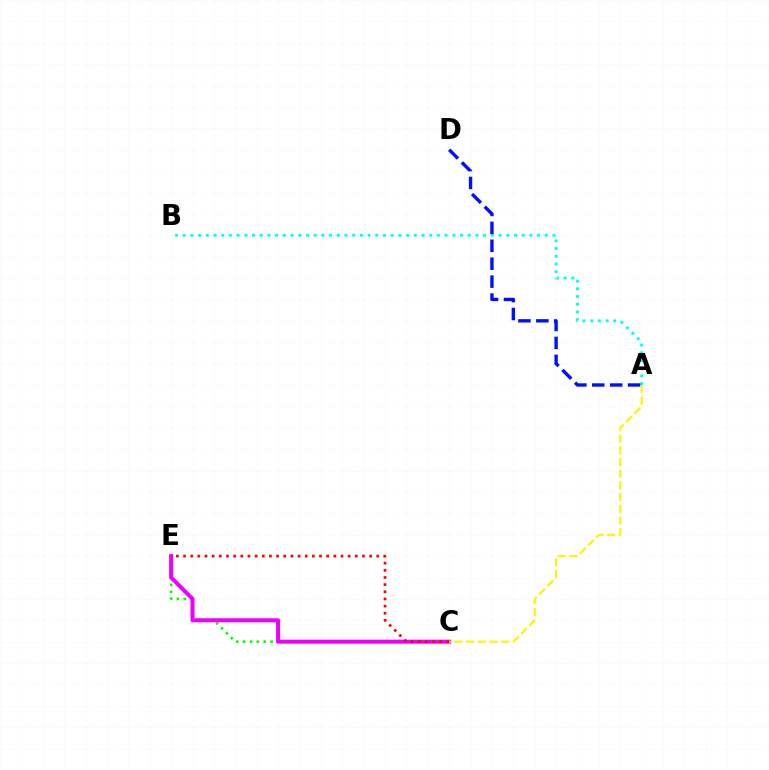{('C', 'E'): [{'color': '#08ff00', 'line_style': 'dotted', 'thickness': 1.87}, {'color': '#ee00ff', 'line_style': 'solid', 'thickness': 2.9}, {'color': '#ff0000', 'line_style': 'dotted', 'thickness': 1.94}], ('A', 'B'): [{'color': '#00fff6', 'line_style': 'dotted', 'thickness': 2.09}], ('A', 'D'): [{'color': '#0010ff', 'line_style': 'dashed', 'thickness': 2.43}], ('A', 'C'): [{'color': '#fcf500', 'line_style': 'dashed', 'thickness': 1.59}]}